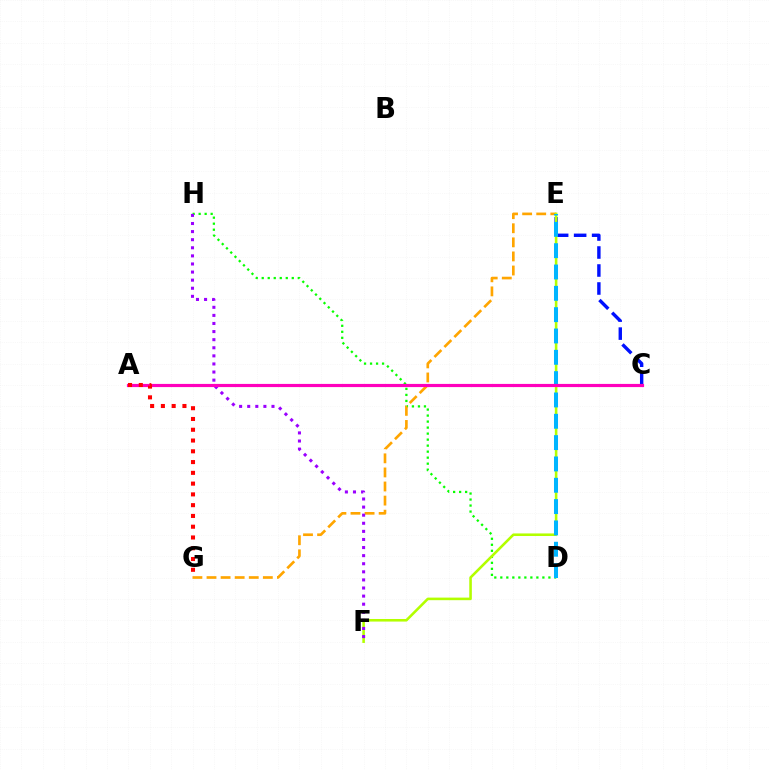{('A', 'C'): [{'color': '#00ff9d', 'line_style': 'dotted', 'thickness': 1.89}, {'color': '#ff00bd', 'line_style': 'solid', 'thickness': 2.29}], ('D', 'H'): [{'color': '#08ff00', 'line_style': 'dotted', 'thickness': 1.63}], ('E', 'G'): [{'color': '#ffa500', 'line_style': 'dashed', 'thickness': 1.91}], ('C', 'E'): [{'color': '#0010ff', 'line_style': 'dashed', 'thickness': 2.44}], ('E', 'F'): [{'color': '#b3ff00', 'line_style': 'solid', 'thickness': 1.86}], ('D', 'E'): [{'color': '#00b5ff', 'line_style': 'dashed', 'thickness': 2.9}], ('F', 'H'): [{'color': '#9b00ff', 'line_style': 'dotted', 'thickness': 2.2}], ('A', 'G'): [{'color': '#ff0000', 'line_style': 'dotted', 'thickness': 2.93}]}